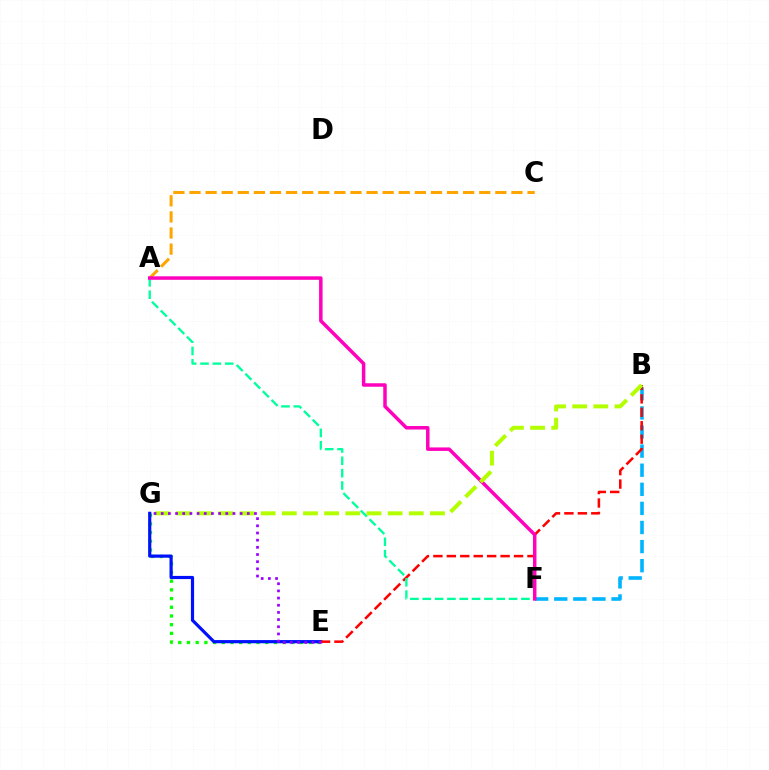{('E', 'G'): [{'color': '#08ff00', 'line_style': 'dotted', 'thickness': 2.36}, {'color': '#0010ff', 'line_style': 'solid', 'thickness': 2.29}, {'color': '#9b00ff', 'line_style': 'dotted', 'thickness': 1.95}], ('A', 'C'): [{'color': '#ffa500', 'line_style': 'dashed', 'thickness': 2.19}], ('B', 'F'): [{'color': '#00b5ff', 'line_style': 'dashed', 'thickness': 2.59}], ('B', 'E'): [{'color': '#ff0000', 'line_style': 'dashed', 'thickness': 1.83}], ('A', 'F'): [{'color': '#00ff9d', 'line_style': 'dashed', 'thickness': 1.68}, {'color': '#ff00bd', 'line_style': 'solid', 'thickness': 2.51}], ('B', 'G'): [{'color': '#b3ff00', 'line_style': 'dashed', 'thickness': 2.87}]}